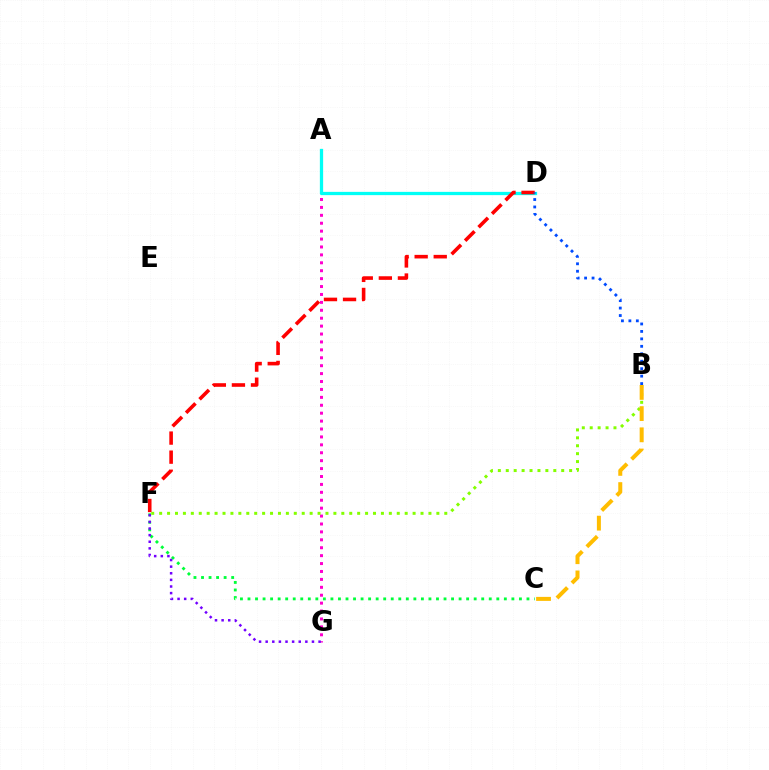{('C', 'F'): [{'color': '#00ff39', 'line_style': 'dotted', 'thickness': 2.05}], ('A', 'G'): [{'color': '#ff00cf', 'line_style': 'dotted', 'thickness': 2.15}], ('A', 'D'): [{'color': '#00fff6', 'line_style': 'solid', 'thickness': 2.35}], ('B', 'F'): [{'color': '#84ff00', 'line_style': 'dotted', 'thickness': 2.15}], ('F', 'G'): [{'color': '#7200ff', 'line_style': 'dotted', 'thickness': 1.8}], ('B', 'C'): [{'color': '#ffbd00', 'line_style': 'dashed', 'thickness': 2.88}], ('D', 'F'): [{'color': '#ff0000', 'line_style': 'dashed', 'thickness': 2.59}], ('B', 'D'): [{'color': '#004bff', 'line_style': 'dotted', 'thickness': 2.03}]}